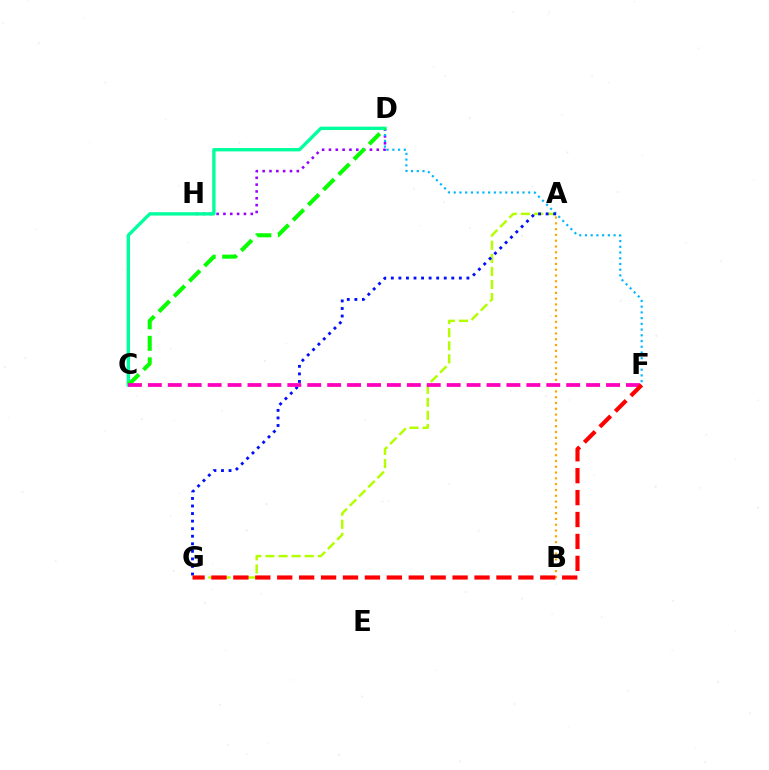{('D', 'H'): [{'color': '#9b00ff', 'line_style': 'dotted', 'thickness': 1.86}], ('D', 'F'): [{'color': '#00b5ff', 'line_style': 'dotted', 'thickness': 1.56}], ('C', 'D'): [{'color': '#00ff9d', 'line_style': 'solid', 'thickness': 2.41}, {'color': '#08ff00', 'line_style': 'dashed', 'thickness': 2.92}], ('A', 'B'): [{'color': '#ffa500', 'line_style': 'dotted', 'thickness': 1.57}], ('A', 'G'): [{'color': '#b3ff00', 'line_style': 'dashed', 'thickness': 1.78}, {'color': '#0010ff', 'line_style': 'dotted', 'thickness': 2.05}], ('C', 'F'): [{'color': '#ff00bd', 'line_style': 'dashed', 'thickness': 2.71}], ('F', 'G'): [{'color': '#ff0000', 'line_style': 'dashed', 'thickness': 2.98}]}